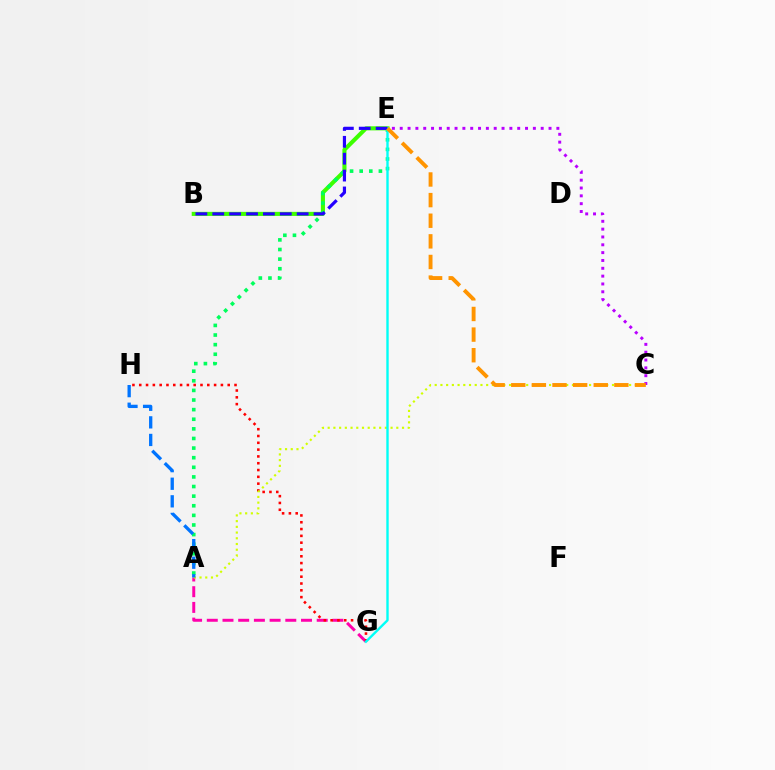{('B', 'E'): [{'color': '#3dff00', 'line_style': 'solid', 'thickness': 2.94}, {'color': '#2500ff', 'line_style': 'dashed', 'thickness': 2.29}], ('A', 'G'): [{'color': '#ff00ac', 'line_style': 'dashed', 'thickness': 2.13}], ('G', 'H'): [{'color': '#ff0000', 'line_style': 'dotted', 'thickness': 1.85}], ('A', 'C'): [{'color': '#d1ff00', 'line_style': 'dotted', 'thickness': 1.55}], ('A', 'E'): [{'color': '#00ff5c', 'line_style': 'dotted', 'thickness': 2.61}], ('C', 'E'): [{'color': '#b900ff', 'line_style': 'dotted', 'thickness': 2.13}, {'color': '#ff9400', 'line_style': 'dashed', 'thickness': 2.8}], ('E', 'G'): [{'color': '#00fff6', 'line_style': 'solid', 'thickness': 1.71}], ('A', 'H'): [{'color': '#0074ff', 'line_style': 'dashed', 'thickness': 2.39}]}